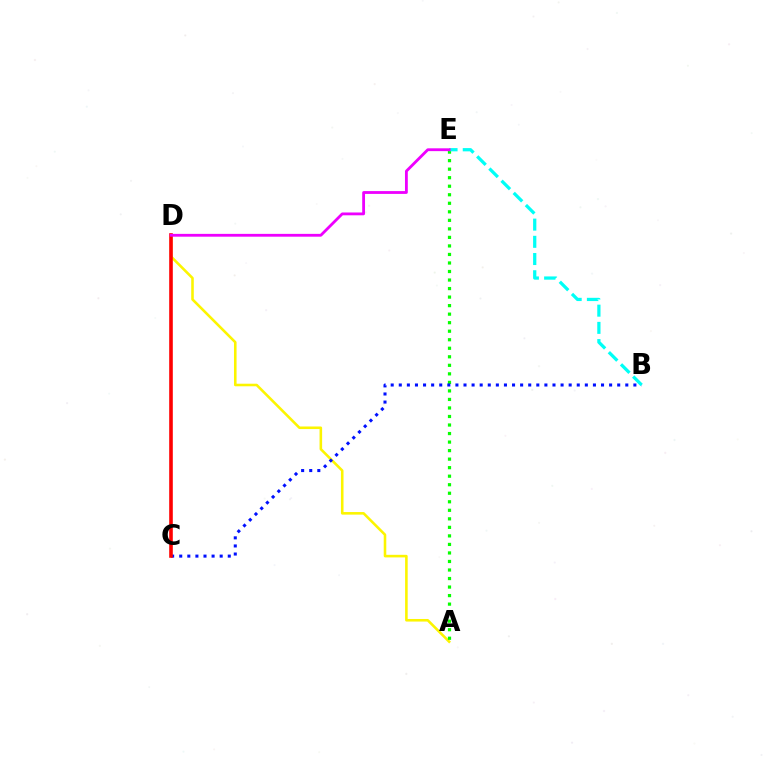{('A', 'D'): [{'color': '#fcf500', 'line_style': 'solid', 'thickness': 1.86}], ('A', 'E'): [{'color': '#08ff00', 'line_style': 'dotted', 'thickness': 2.32}], ('B', 'C'): [{'color': '#0010ff', 'line_style': 'dotted', 'thickness': 2.2}], ('B', 'E'): [{'color': '#00fff6', 'line_style': 'dashed', 'thickness': 2.34}], ('C', 'D'): [{'color': '#ff0000', 'line_style': 'solid', 'thickness': 2.6}], ('D', 'E'): [{'color': '#ee00ff', 'line_style': 'solid', 'thickness': 2.03}]}